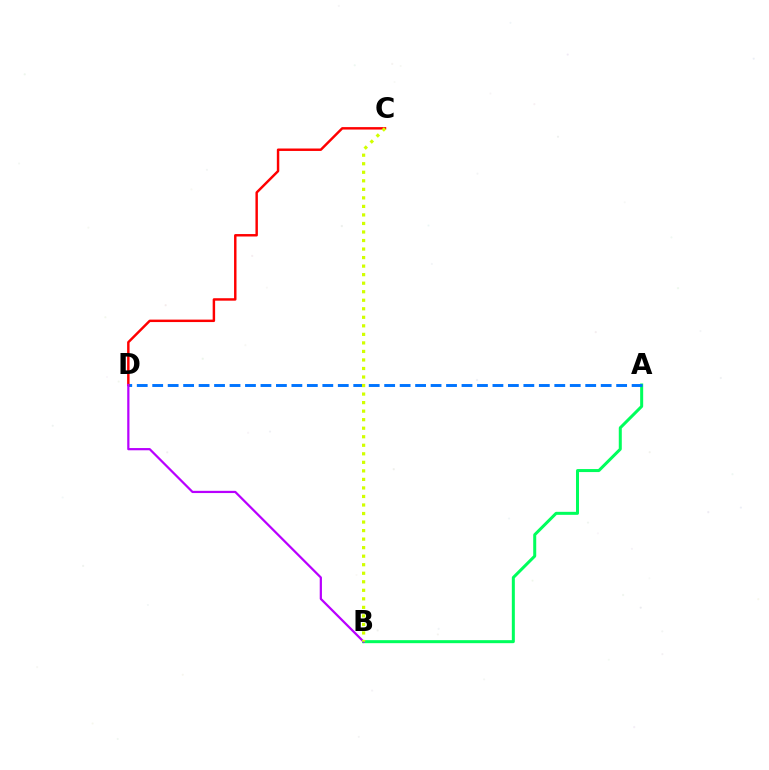{('A', 'B'): [{'color': '#00ff5c', 'line_style': 'solid', 'thickness': 2.17}], ('A', 'D'): [{'color': '#0074ff', 'line_style': 'dashed', 'thickness': 2.1}], ('C', 'D'): [{'color': '#ff0000', 'line_style': 'solid', 'thickness': 1.76}], ('B', 'D'): [{'color': '#b900ff', 'line_style': 'solid', 'thickness': 1.6}], ('B', 'C'): [{'color': '#d1ff00', 'line_style': 'dotted', 'thickness': 2.32}]}